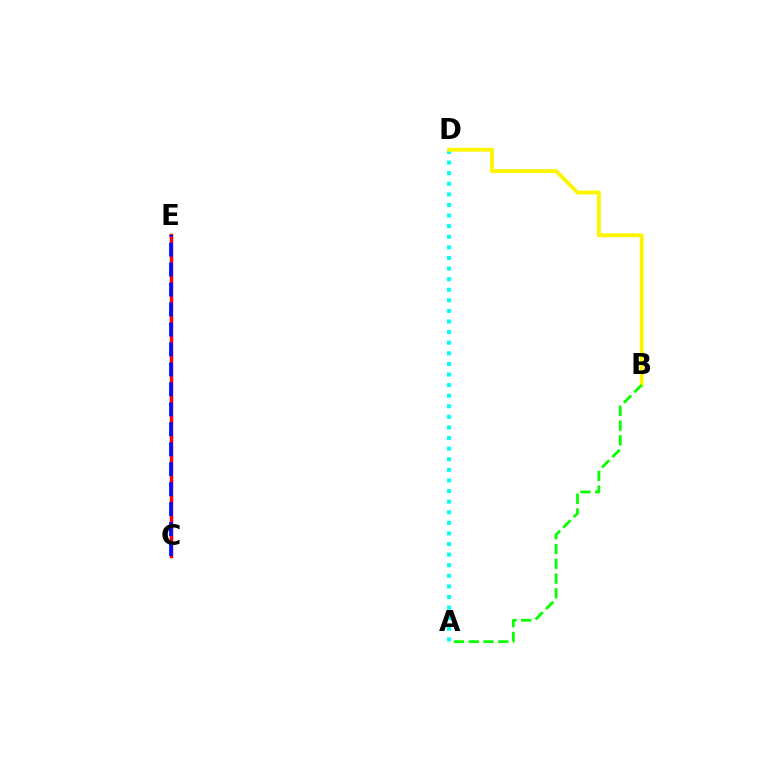{('A', 'D'): [{'color': '#00fff6', 'line_style': 'dotted', 'thickness': 2.88}], ('C', 'E'): [{'color': '#ee00ff', 'line_style': 'dashed', 'thickness': 2.23}, {'color': '#ff0000', 'line_style': 'solid', 'thickness': 2.45}, {'color': '#0010ff', 'line_style': 'dashed', 'thickness': 2.71}], ('B', 'D'): [{'color': '#fcf500', 'line_style': 'solid', 'thickness': 2.78}], ('A', 'B'): [{'color': '#08ff00', 'line_style': 'dashed', 'thickness': 2.01}]}